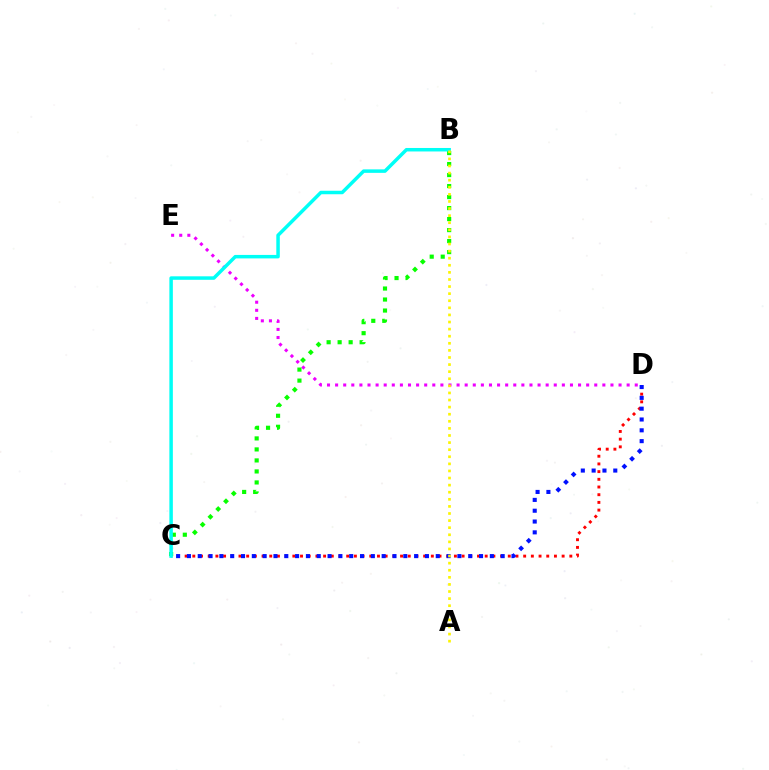{('D', 'E'): [{'color': '#ee00ff', 'line_style': 'dotted', 'thickness': 2.2}], ('C', 'D'): [{'color': '#ff0000', 'line_style': 'dotted', 'thickness': 2.09}, {'color': '#0010ff', 'line_style': 'dotted', 'thickness': 2.94}], ('B', 'C'): [{'color': '#08ff00', 'line_style': 'dotted', 'thickness': 2.99}, {'color': '#00fff6', 'line_style': 'solid', 'thickness': 2.51}], ('A', 'B'): [{'color': '#fcf500', 'line_style': 'dotted', 'thickness': 1.93}]}